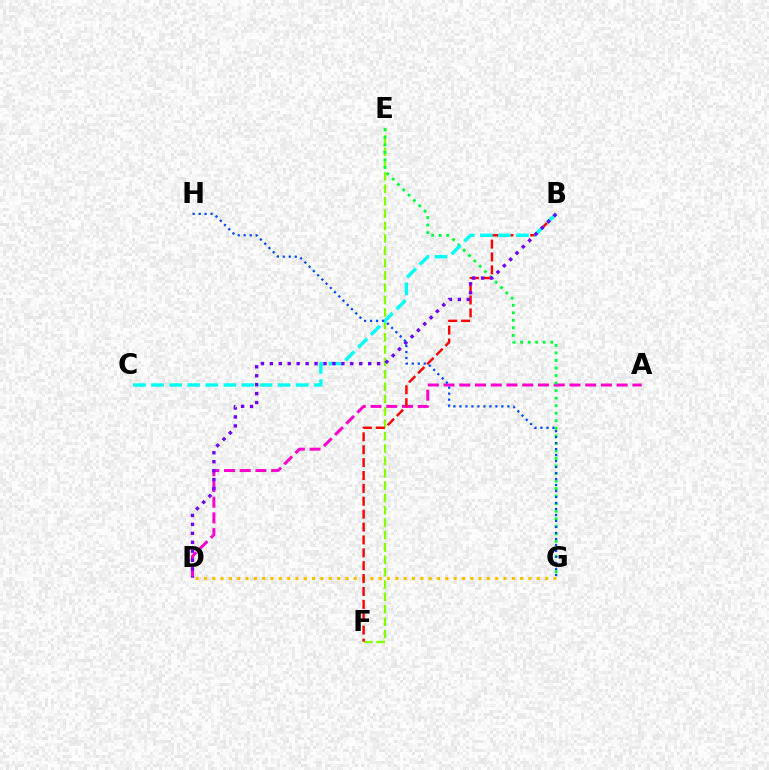{('A', 'D'): [{'color': '#ff00cf', 'line_style': 'dashed', 'thickness': 2.14}], ('E', 'F'): [{'color': '#84ff00', 'line_style': 'dashed', 'thickness': 1.68}], ('E', 'G'): [{'color': '#00ff39', 'line_style': 'dotted', 'thickness': 2.05}], ('D', 'G'): [{'color': '#ffbd00', 'line_style': 'dotted', 'thickness': 2.26}], ('B', 'F'): [{'color': '#ff0000', 'line_style': 'dashed', 'thickness': 1.75}], ('B', 'C'): [{'color': '#00fff6', 'line_style': 'dashed', 'thickness': 2.46}], ('B', 'D'): [{'color': '#7200ff', 'line_style': 'dotted', 'thickness': 2.43}], ('G', 'H'): [{'color': '#004bff', 'line_style': 'dotted', 'thickness': 1.63}]}